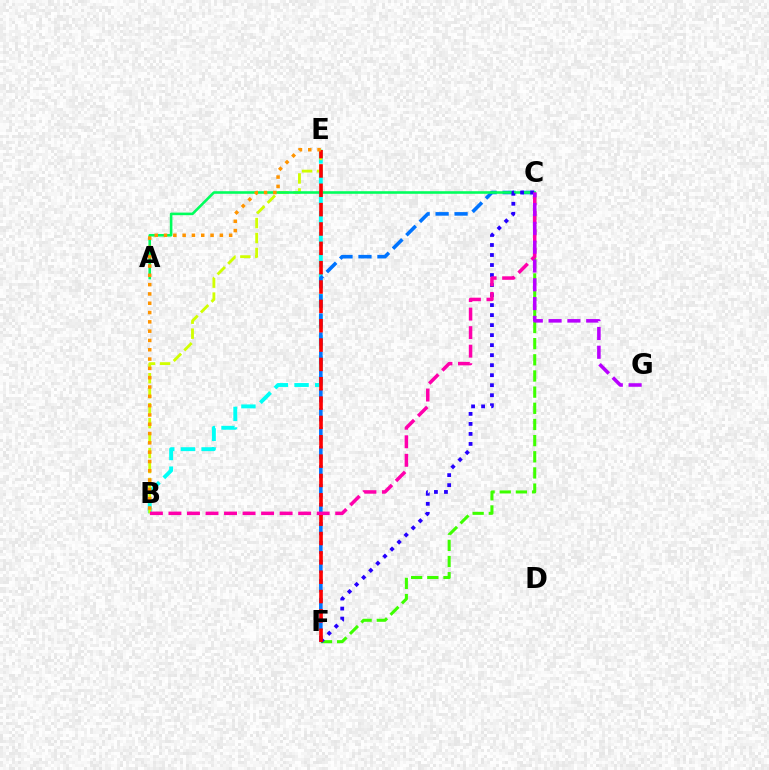{('B', 'E'): [{'color': '#00fff6', 'line_style': 'dashed', 'thickness': 2.81}, {'color': '#d1ff00', 'line_style': 'dashed', 'thickness': 2.03}, {'color': '#ff9400', 'line_style': 'dotted', 'thickness': 2.53}], ('C', 'F'): [{'color': '#0074ff', 'line_style': 'dashed', 'thickness': 2.58}, {'color': '#3dff00', 'line_style': 'dashed', 'thickness': 2.2}, {'color': '#2500ff', 'line_style': 'dotted', 'thickness': 2.72}], ('A', 'C'): [{'color': '#00ff5c', 'line_style': 'solid', 'thickness': 1.86}], ('E', 'F'): [{'color': '#ff0000', 'line_style': 'dashed', 'thickness': 2.63}], ('B', 'C'): [{'color': '#ff00ac', 'line_style': 'dashed', 'thickness': 2.52}], ('C', 'G'): [{'color': '#b900ff', 'line_style': 'dashed', 'thickness': 2.55}]}